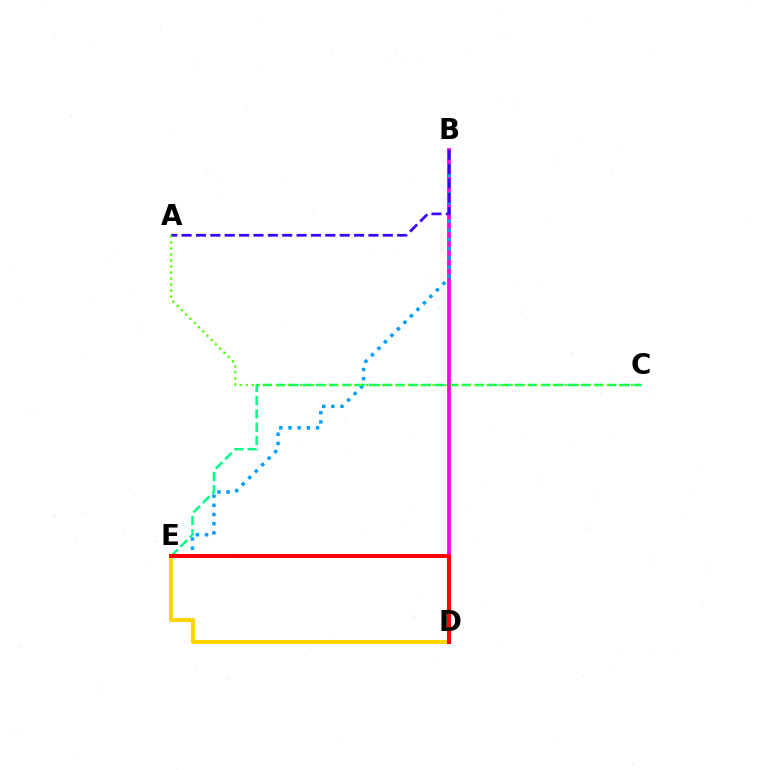{('C', 'E'): [{'color': '#00ff86', 'line_style': 'dashed', 'thickness': 1.8}], ('B', 'D'): [{'color': '#ff00ed', 'line_style': 'solid', 'thickness': 2.72}], ('B', 'E'): [{'color': '#009eff', 'line_style': 'dotted', 'thickness': 2.5}], ('A', 'B'): [{'color': '#3700ff', 'line_style': 'dashed', 'thickness': 1.95}], ('D', 'E'): [{'color': '#ffd500', 'line_style': 'solid', 'thickness': 2.91}, {'color': '#ff0000', 'line_style': 'solid', 'thickness': 2.89}], ('A', 'C'): [{'color': '#4fff00', 'line_style': 'dotted', 'thickness': 1.64}]}